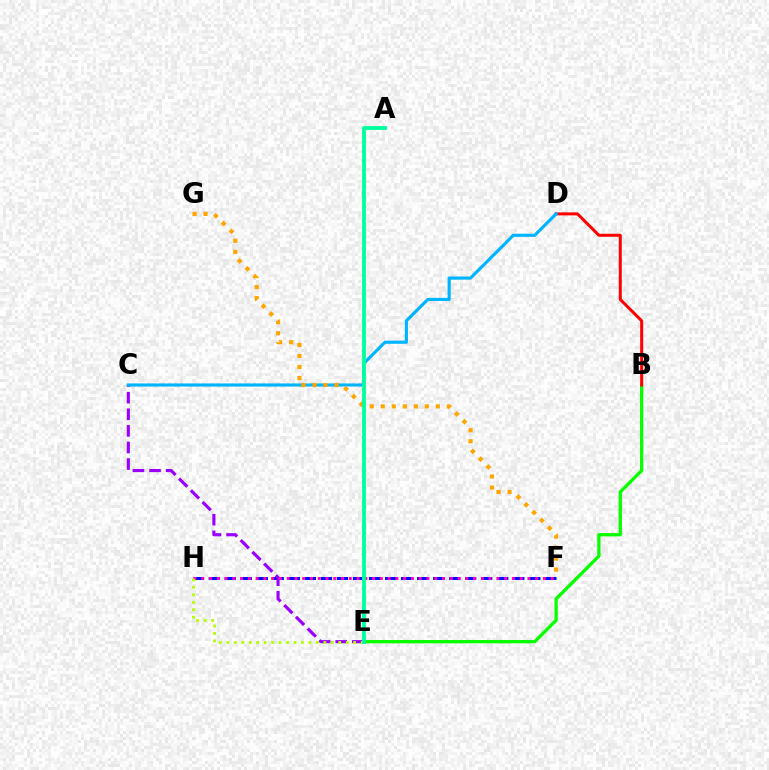{('B', 'E'): [{'color': '#08ff00', 'line_style': 'solid', 'thickness': 2.38}], ('F', 'H'): [{'color': '#0010ff', 'line_style': 'dashed', 'thickness': 2.18}, {'color': '#ff00bd', 'line_style': 'dotted', 'thickness': 2.11}], ('C', 'E'): [{'color': '#9b00ff', 'line_style': 'dashed', 'thickness': 2.25}], ('B', 'D'): [{'color': '#ff0000', 'line_style': 'solid', 'thickness': 2.15}], ('C', 'D'): [{'color': '#00b5ff', 'line_style': 'solid', 'thickness': 2.25}], ('E', 'H'): [{'color': '#b3ff00', 'line_style': 'dotted', 'thickness': 2.03}], ('F', 'G'): [{'color': '#ffa500', 'line_style': 'dotted', 'thickness': 2.99}], ('A', 'E'): [{'color': '#00ff9d', 'line_style': 'solid', 'thickness': 2.74}]}